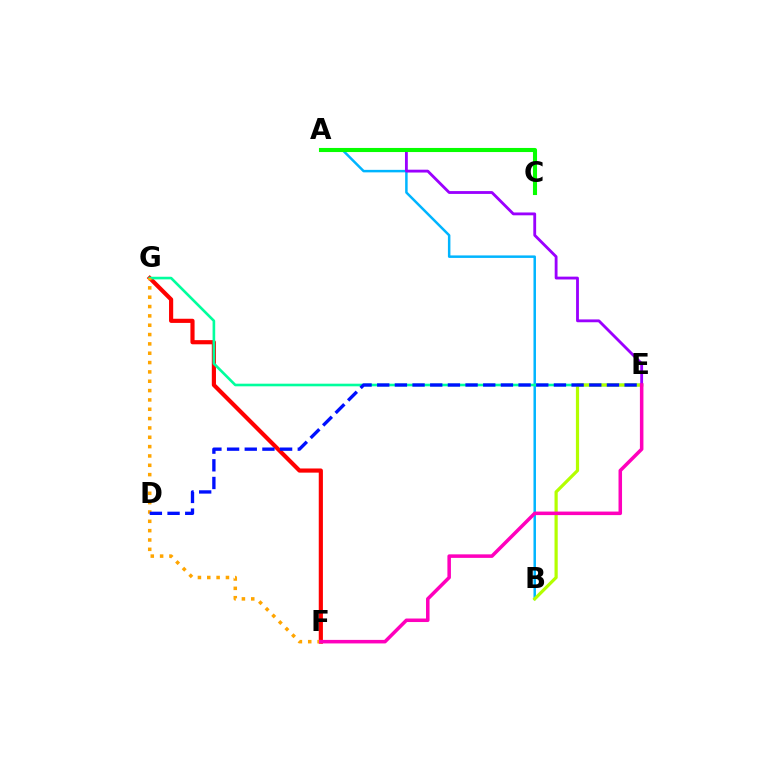{('A', 'B'): [{'color': '#00b5ff', 'line_style': 'solid', 'thickness': 1.8}], ('F', 'G'): [{'color': '#ff0000', 'line_style': 'solid', 'thickness': 2.99}, {'color': '#ffa500', 'line_style': 'dotted', 'thickness': 2.54}], ('E', 'G'): [{'color': '#00ff9d', 'line_style': 'solid', 'thickness': 1.89}], ('B', 'E'): [{'color': '#b3ff00', 'line_style': 'solid', 'thickness': 2.3}], ('A', 'E'): [{'color': '#9b00ff', 'line_style': 'solid', 'thickness': 2.04}], ('A', 'C'): [{'color': '#08ff00', 'line_style': 'solid', 'thickness': 2.94}], ('D', 'E'): [{'color': '#0010ff', 'line_style': 'dashed', 'thickness': 2.4}], ('E', 'F'): [{'color': '#ff00bd', 'line_style': 'solid', 'thickness': 2.54}]}